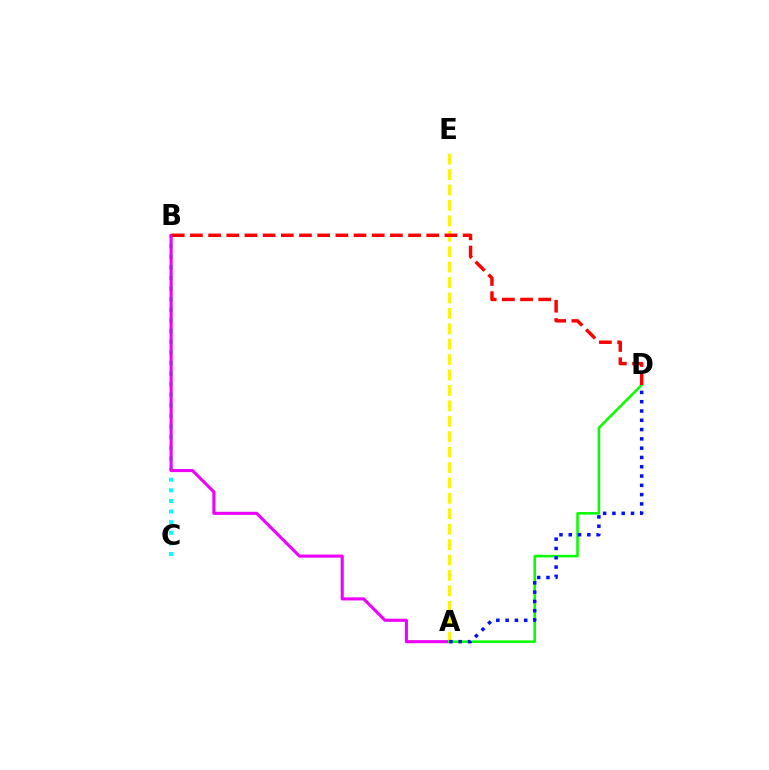{('B', 'C'): [{'color': '#00fff6', 'line_style': 'dotted', 'thickness': 2.88}], ('A', 'B'): [{'color': '#ee00ff', 'line_style': 'solid', 'thickness': 2.23}], ('A', 'E'): [{'color': '#fcf500', 'line_style': 'dashed', 'thickness': 2.09}], ('A', 'D'): [{'color': '#08ff00', 'line_style': 'solid', 'thickness': 1.84}, {'color': '#0010ff', 'line_style': 'dotted', 'thickness': 2.52}], ('B', 'D'): [{'color': '#ff0000', 'line_style': 'dashed', 'thickness': 2.47}]}